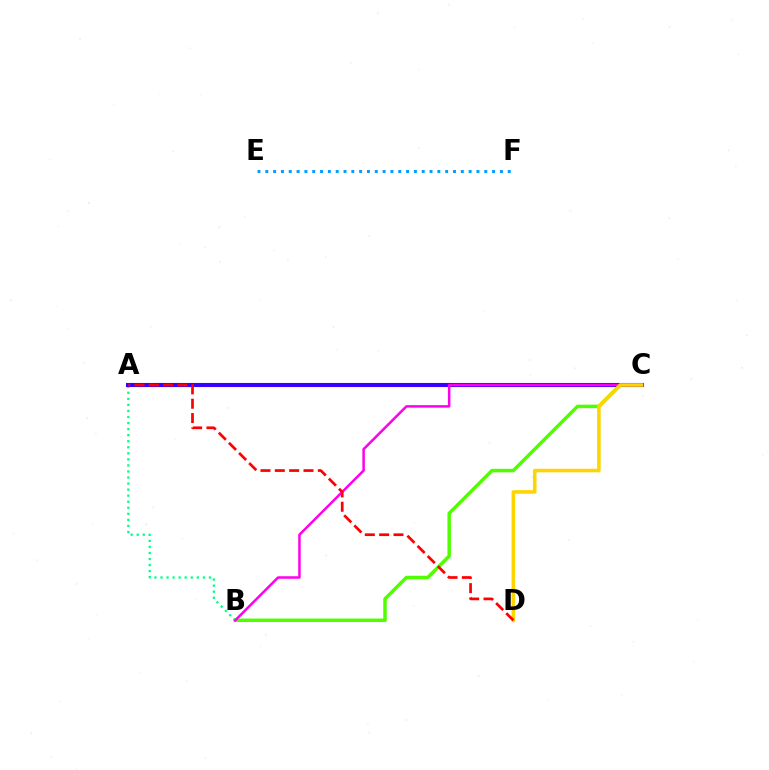{('A', 'B'): [{'color': '#00ff86', 'line_style': 'dotted', 'thickness': 1.64}], ('B', 'C'): [{'color': '#4fff00', 'line_style': 'solid', 'thickness': 2.51}, {'color': '#ff00ed', 'line_style': 'solid', 'thickness': 1.81}], ('A', 'C'): [{'color': '#3700ff', 'line_style': 'solid', 'thickness': 2.95}], ('E', 'F'): [{'color': '#009eff', 'line_style': 'dotted', 'thickness': 2.12}], ('C', 'D'): [{'color': '#ffd500', 'line_style': 'solid', 'thickness': 2.57}], ('A', 'D'): [{'color': '#ff0000', 'line_style': 'dashed', 'thickness': 1.95}]}